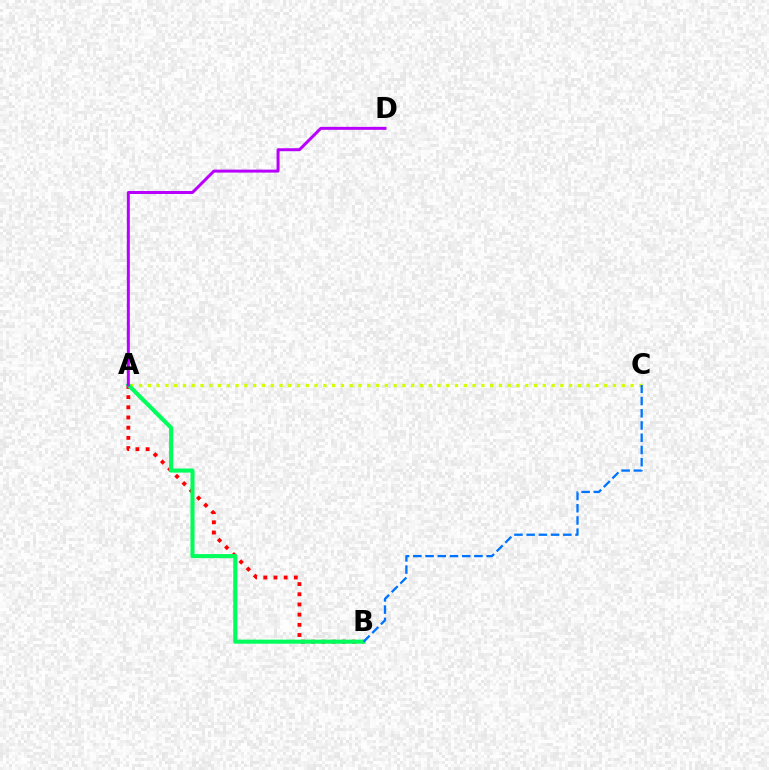{('A', 'C'): [{'color': '#d1ff00', 'line_style': 'dotted', 'thickness': 2.38}], ('A', 'B'): [{'color': '#ff0000', 'line_style': 'dotted', 'thickness': 2.77}, {'color': '#00ff5c', 'line_style': 'solid', 'thickness': 2.93}], ('B', 'C'): [{'color': '#0074ff', 'line_style': 'dashed', 'thickness': 1.66}], ('A', 'D'): [{'color': '#b900ff', 'line_style': 'solid', 'thickness': 2.14}]}